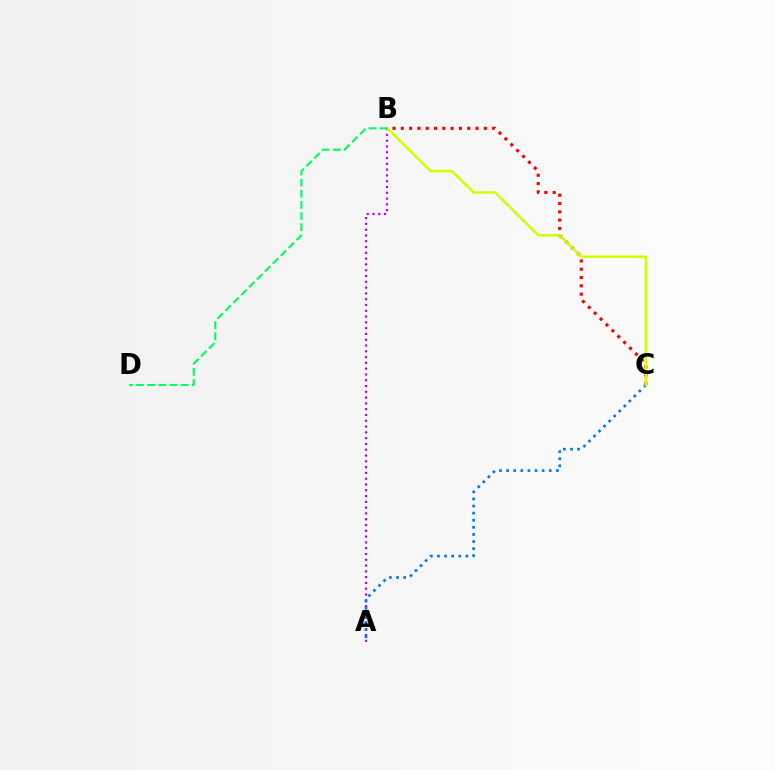{('B', 'C'): [{'color': '#ff0000', 'line_style': 'dotted', 'thickness': 2.25}, {'color': '#d1ff00', 'line_style': 'solid', 'thickness': 1.81}], ('A', 'B'): [{'color': '#b900ff', 'line_style': 'dotted', 'thickness': 1.57}], ('A', 'C'): [{'color': '#0074ff', 'line_style': 'dotted', 'thickness': 1.93}], ('B', 'D'): [{'color': '#00ff5c', 'line_style': 'dashed', 'thickness': 1.51}]}